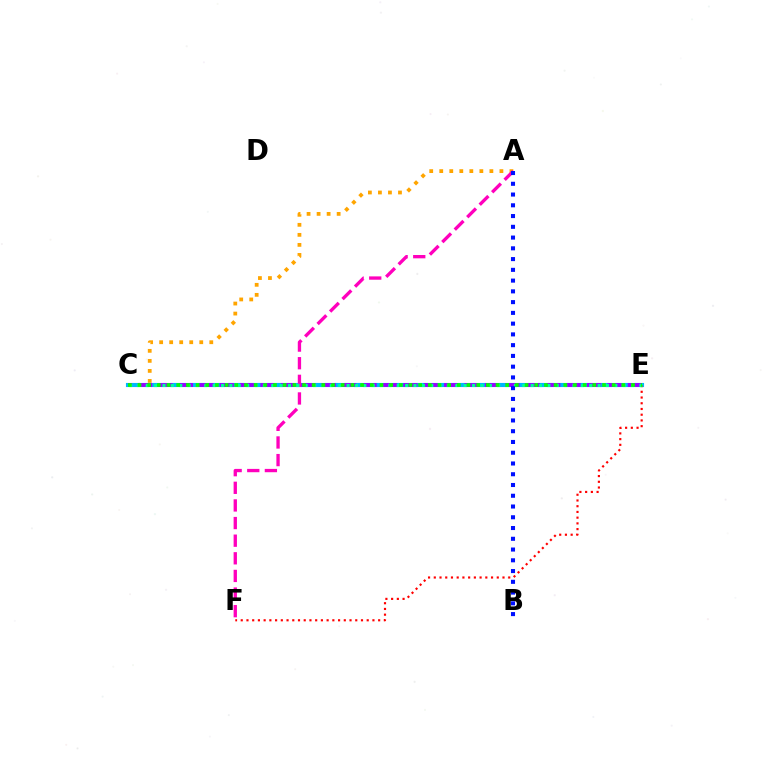{('A', 'C'): [{'color': '#ffa500', 'line_style': 'dotted', 'thickness': 2.72}], ('C', 'E'): [{'color': '#b3ff00', 'line_style': 'solid', 'thickness': 2.74}, {'color': '#00b5ff', 'line_style': 'solid', 'thickness': 2.96}, {'color': '#9b00ff', 'line_style': 'dashed', 'thickness': 2.77}, {'color': '#00ff9d', 'line_style': 'dotted', 'thickness': 2.27}, {'color': '#08ff00', 'line_style': 'dotted', 'thickness': 2.63}], ('A', 'F'): [{'color': '#ff00bd', 'line_style': 'dashed', 'thickness': 2.39}], ('E', 'F'): [{'color': '#ff0000', 'line_style': 'dotted', 'thickness': 1.56}], ('A', 'B'): [{'color': '#0010ff', 'line_style': 'dotted', 'thickness': 2.92}]}